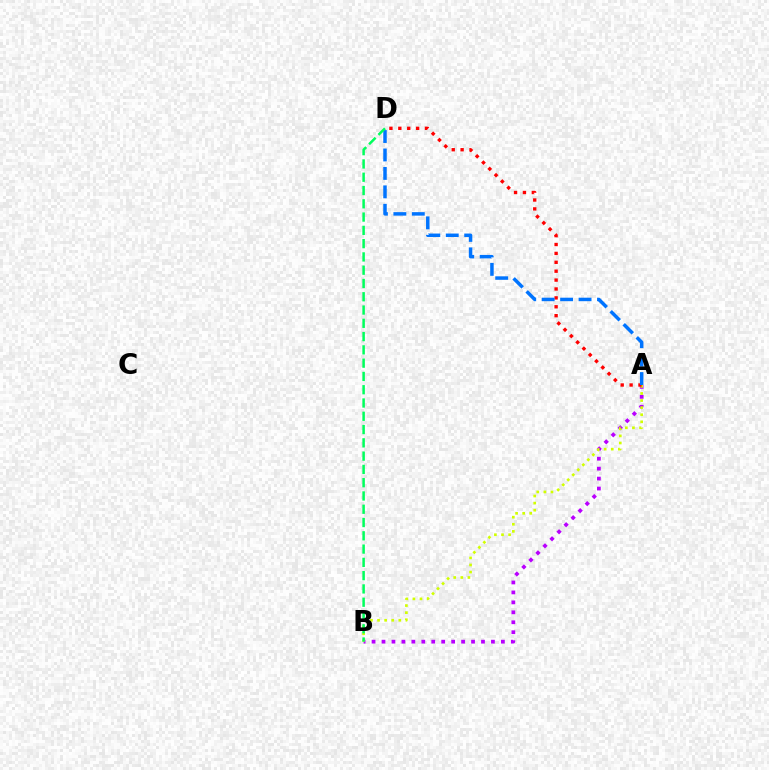{('A', 'B'): [{'color': '#b900ff', 'line_style': 'dotted', 'thickness': 2.7}, {'color': '#d1ff00', 'line_style': 'dotted', 'thickness': 1.93}], ('A', 'D'): [{'color': '#ff0000', 'line_style': 'dotted', 'thickness': 2.42}, {'color': '#0074ff', 'line_style': 'dashed', 'thickness': 2.51}], ('B', 'D'): [{'color': '#00ff5c', 'line_style': 'dashed', 'thickness': 1.8}]}